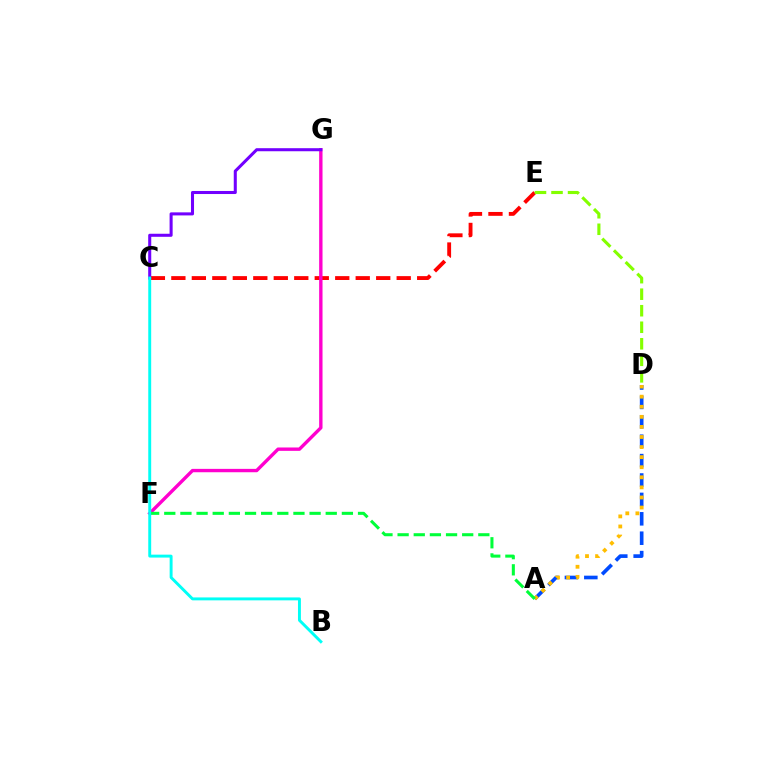{('C', 'E'): [{'color': '#ff0000', 'line_style': 'dashed', 'thickness': 2.78}], ('F', 'G'): [{'color': '#ff00cf', 'line_style': 'solid', 'thickness': 2.43}], ('D', 'E'): [{'color': '#84ff00', 'line_style': 'dashed', 'thickness': 2.25}], ('A', 'D'): [{'color': '#004bff', 'line_style': 'dashed', 'thickness': 2.64}, {'color': '#ffbd00', 'line_style': 'dotted', 'thickness': 2.74}], ('A', 'F'): [{'color': '#00ff39', 'line_style': 'dashed', 'thickness': 2.19}], ('C', 'G'): [{'color': '#7200ff', 'line_style': 'solid', 'thickness': 2.2}], ('B', 'C'): [{'color': '#00fff6', 'line_style': 'solid', 'thickness': 2.11}]}